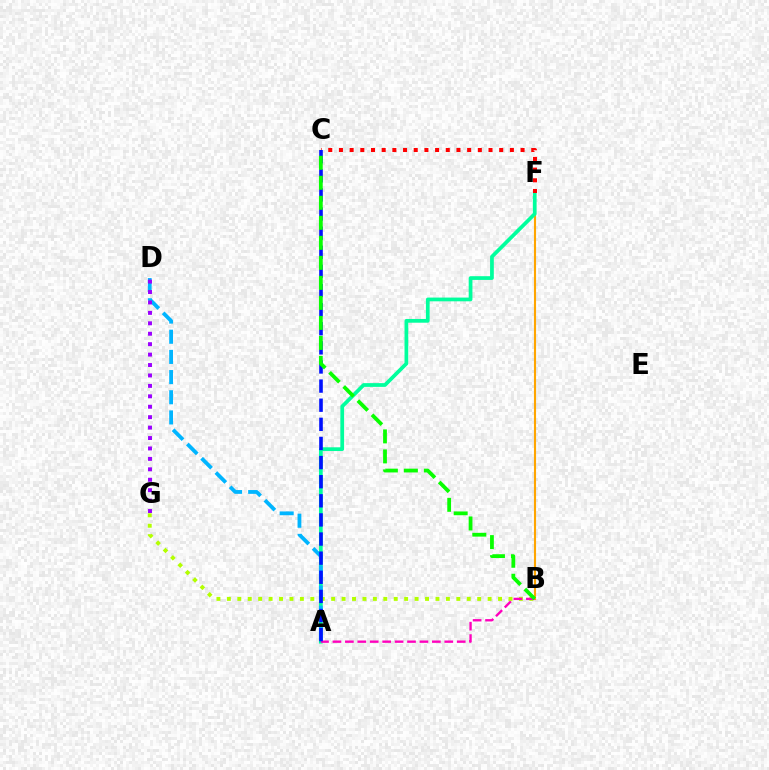{('B', 'F'): [{'color': '#ffa500', 'line_style': 'solid', 'thickness': 1.53}], ('B', 'G'): [{'color': '#b3ff00', 'line_style': 'dotted', 'thickness': 2.83}], ('A', 'F'): [{'color': '#00ff9d', 'line_style': 'solid', 'thickness': 2.69}], ('A', 'B'): [{'color': '#ff00bd', 'line_style': 'dashed', 'thickness': 1.69}], ('A', 'D'): [{'color': '#00b5ff', 'line_style': 'dashed', 'thickness': 2.74}], ('C', 'F'): [{'color': '#ff0000', 'line_style': 'dotted', 'thickness': 2.9}], ('A', 'C'): [{'color': '#0010ff', 'line_style': 'dashed', 'thickness': 2.6}], ('B', 'C'): [{'color': '#08ff00', 'line_style': 'dashed', 'thickness': 2.72}], ('D', 'G'): [{'color': '#9b00ff', 'line_style': 'dotted', 'thickness': 2.83}]}